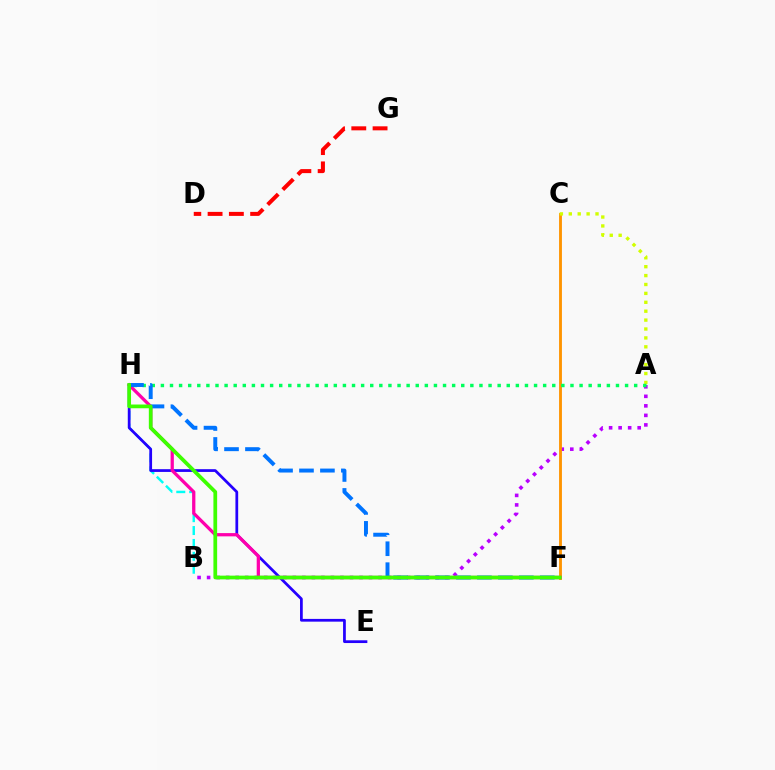{('A', 'B'): [{'color': '#b900ff', 'line_style': 'dotted', 'thickness': 2.59}], ('C', 'F'): [{'color': '#ff9400', 'line_style': 'solid', 'thickness': 2.06}], ('B', 'H'): [{'color': '#00fff6', 'line_style': 'dashed', 'thickness': 1.75}], ('E', 'H'): [{'color': '#2500ff', 'line_style': 'solid', 'thickness': 1.98}], ('D', 'G'): [{'color': '#ff0000', 'line_style': 'dashed', 'thickness': 2.89}], ('F', 'H'): [{'color': '#ff00ac', 'line_style': 'solid', 'thickness': 2.34}, {'color': '#0074ff', 'line_style': 'dashed', 'thickness': 2.85}, {'color': '#3dff00', 'line_style': 'solid', 'thickness': 2.69}], ('A', 'C'): [{'color': '#d1ff00', 'line_style': 'dotted', 'thickness': 2.42}], ('A', 'H'): [{'color': '#00ff5c', 'line_style': 'dotted', 'thickness': 2.47}]}